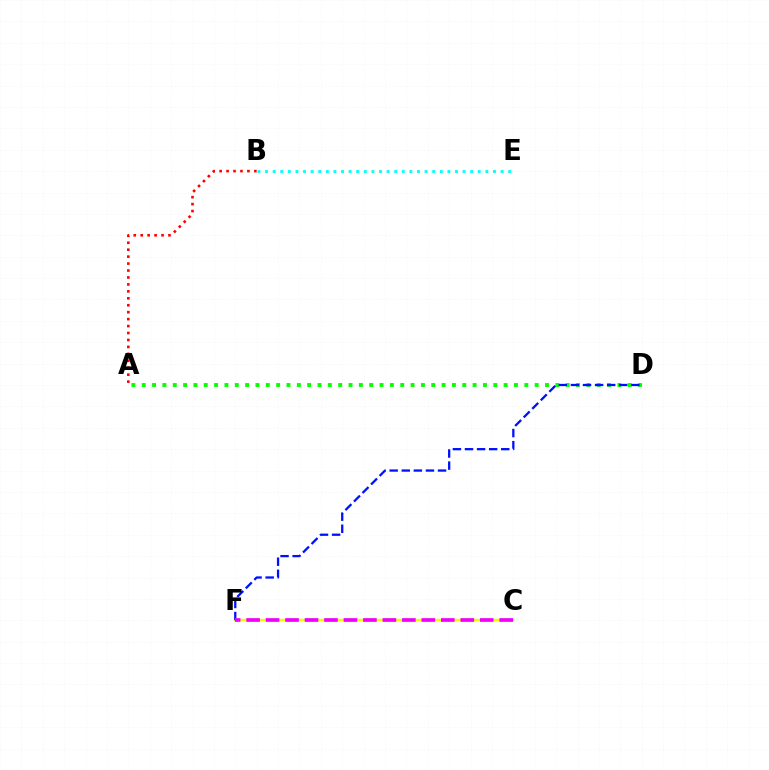{('C', 'F'): [{'color': '#fcf500', 'line_style': 'solid', 'thickness': 1.78}, {'color': '#ee00ff', 'line_style': 'dashed', 'thickness': 2.64}], ('A', 'D'): [{'color': '#08ff00', 'line_style': 'dotted', 'thickness': 2.81}], ('A', 'B'): [{'color': '#ff0000', 'line_style': 'dotted', 'thickness': 1.89}], ('B', 'E'): [{'color': '#00fff6', 'line_style': 'dotted', 'thickness': 2.06}], ('D', 'F'): [{'color': '#0010ff', 'line_style': 'dashed', 'thickness': 1.64}]}